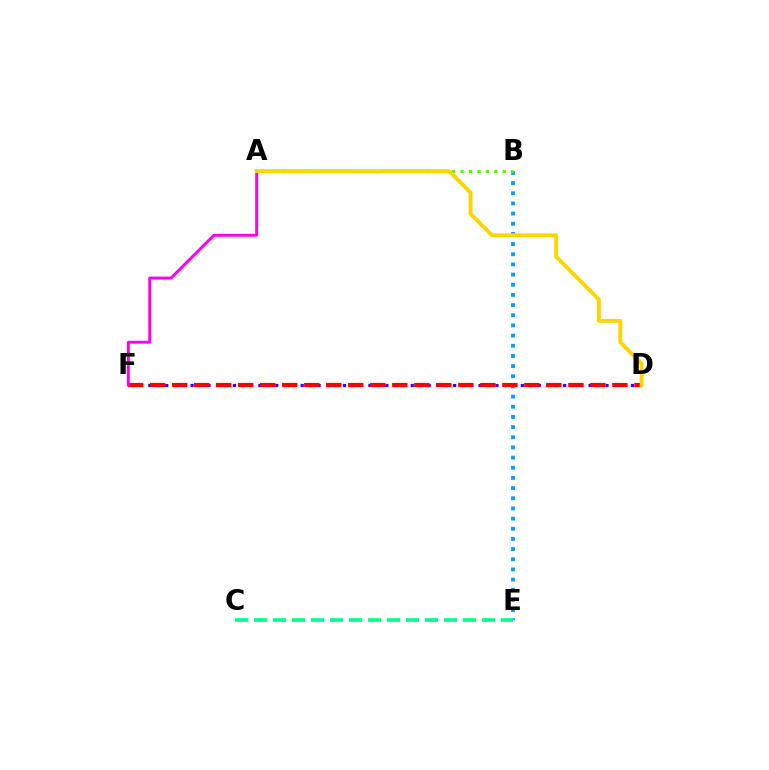{('D', 'F'): [{'color': '#3700ff', 'line_style': 'dotted', 'thickness': 2.3}, {'color': '#ff0000', 'line_style': 'dashed', 'thickness': 2.99}], ('B', 'E'): [{'color': '#009eff', 'line_style': 'dotted', 'thickness': 2.76}], ('C', 'E'): [{'color': '#00ff86', 'line_style': 'dashed', 'thickness': 2.58}], ('A', 'B'): [{'color': '#4fff00', 'line_style': 'dotted', 'thickness': 2.3}], ('A', 'F'): [{'color': '#ff00ed', 'line_style': 'solid', 'thickness': 2.11}], ('A', 'D'): [{'color': '#ffd500', 'line_style': 'solid', 'thickness': 2.79}]}